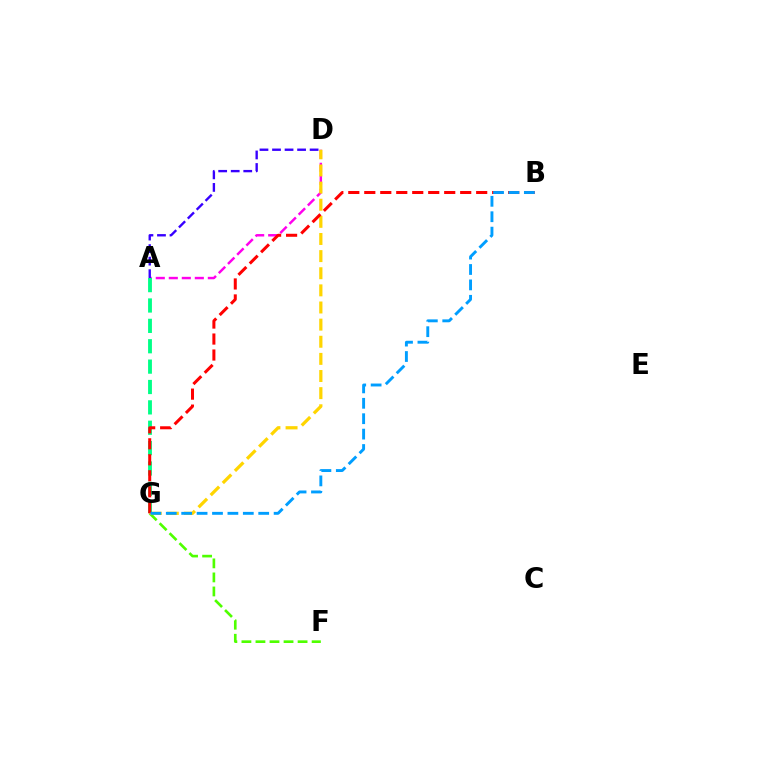{('A', 'D'): [{'color': '#ff00ed', 'line_style': 'dashed', 'thickness': 1.77}, {'color': '#3700ff', 'line_style': 'dashed', 'thickness': 1.7}], ('F', 'G'): [{'color': '#4fff00', 'line_style': 'dashed', 'thickness': 1.91}], ('D', 'G'): [{'color': '#ffd500', 'line_style': 'dashed', 'thickness': 2.33}], ('A', 'G'): [{'color': '#00ff86', 'line_style': 'dashed', 'thickness': 2.77}], ('B', 'G'): [{'color': '#ff0000', 'line_style': 'dashed', 'thickness': 2.17}, {'color': '#009eff', 'line_style': 'dashed', 'thickness': 2.09}]}